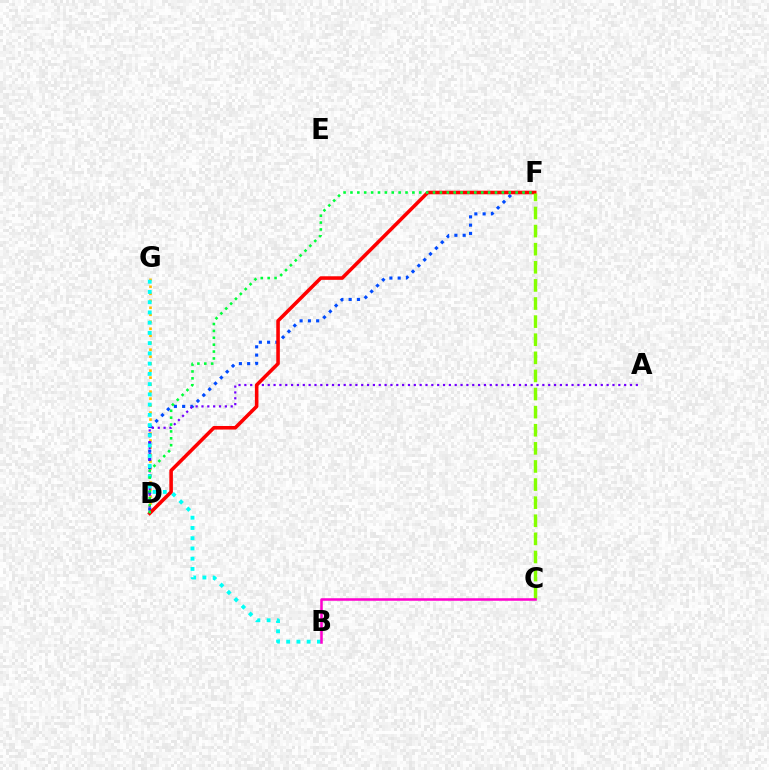{('D', 'G'): [{'color': '#ffbd00', 'line_style': 'dotted', 'thickness': 1.9}], ('D', 'F'): [{'color': '#004bff', 'line_style': 'dotted', 'thickness': 2.25}, {'color': '#ff0000', 'line_style': 'solid', 'thickness': 2.57}, {'color': '#00ff39', 'line_style': 'dotted', 'thickness': 1.87}], ('A', 'D'): [{'color': '#7200ff', 'line_style': 'dotted', 'thickness': 1.59}], ('B', 'G'): [{'color': '#00fff6', 'line_style': 'dotted', 'thickness': 2.78}], ('C', 'F'): [{'color': '#84ff00', 'line_style': 'dashed', 'thickness': 2.46}], ('B', 'C'): [{'color': '#ff00cf', 'line_style': 'solid', 'thickness': 1.83}]}